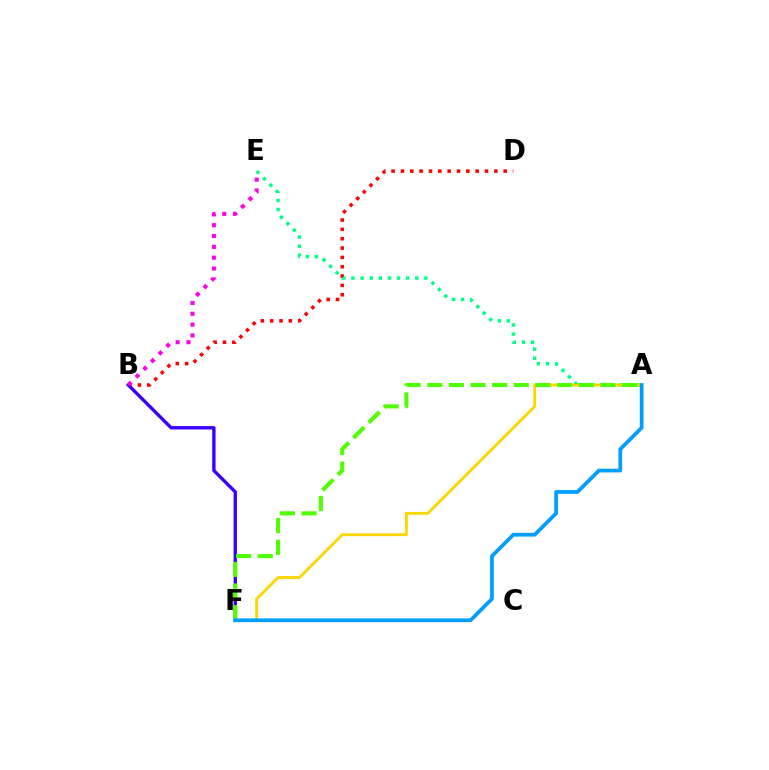{('B', 'D'): [{'color': '#ff0000', 'line_style': 'dotted', 'thickness': 2.54}], ('B', 'F'): [{'color': '#3700ff', 'line_style': 'solid', 'thickness': 2.42}], ('A', 'E'): [{'color': '#00ff86', 'line_style': 'dotted', 'thickness': 2.48}], ('A', 'F'): [{'color': '#ffd500', 'line_style': 'solid', 'thickness': 2.05}, {'color': '#4fff00', 'line_style': 'dashed', 'thickness': 2.94}, {'color': '#009eff', 'line_style': 'solid', 'thickness': 2.69}], ('B', 'E'): [{'color': '#ff00ed', 'line_style': 'dotted', 'thickness': 2.94}]}